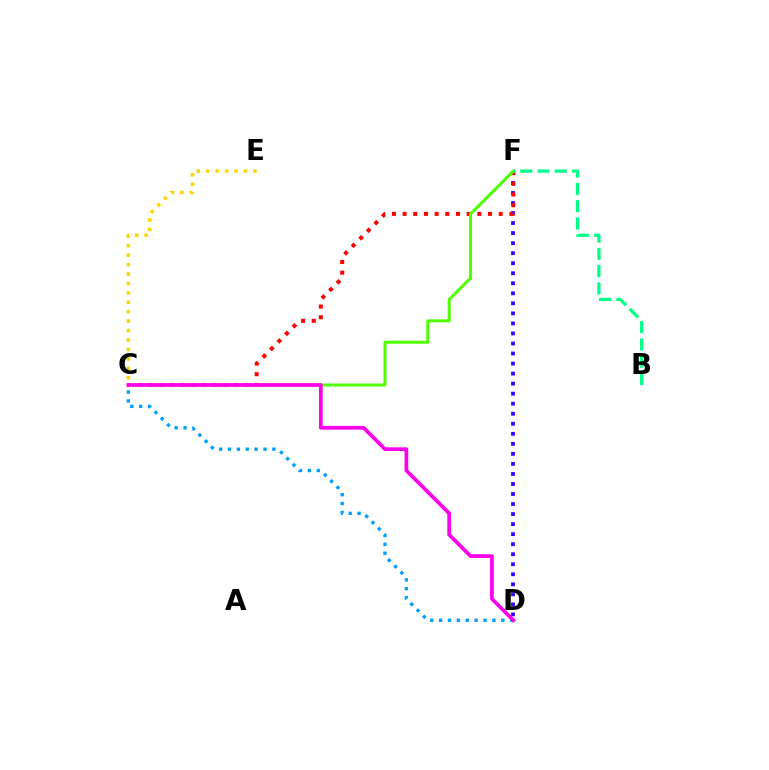{('D', 'F'): [{'color': '#3700ff', 'line_style': 'dotted', 'thickness': 2.73}], ('C', 'E'): [{'color': '#ffd500', 'line_style': 'dotted', 'thickness': 2.56}], ('C', 'F'): [{'color': '#ff0000', 'line_style': 'dotted', 'thickness': 2.9}, {'color': '#4fff00', 'line_style': 'solid', 'thickness': 2.16}], ('C', 'D'): [{'color': '#009eff', 'line_style': 'dotted', 'thickness': 2.41}, {'color': '#ff00ed', 'line_style': 'solid', 'thickness': 2.67}], ('B', 'F'): [{'color': '#00ff86', 'line_style': 'dashed', 'thickness': 2.35}]}